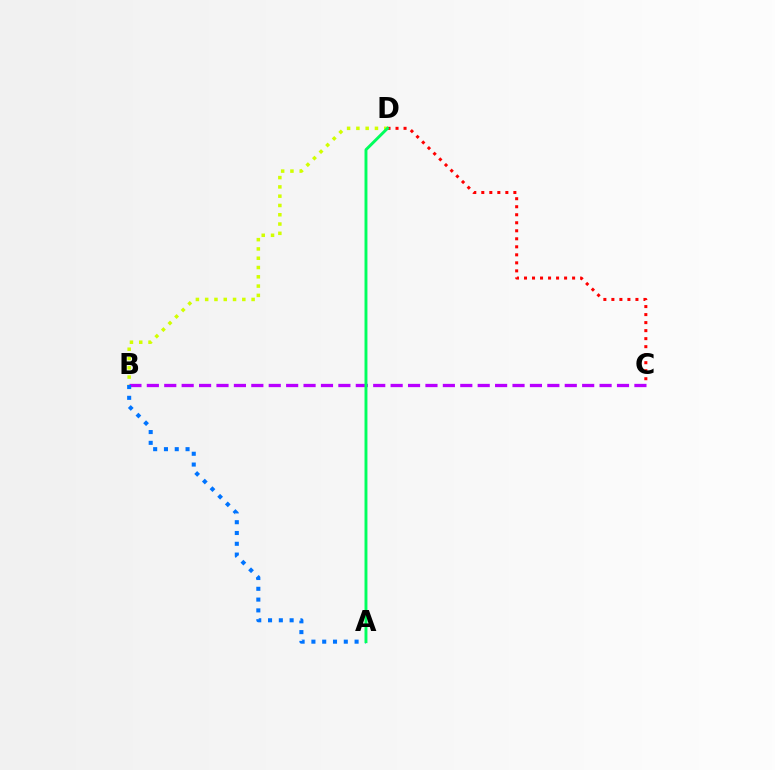{('C', 'D'): [{'color': '#ff0000', 'line_style': 'dotted', 'thickness': 2.18}], ('B', 'D'): [{'color': '#d1ff00', 'line_style': 'dotted', 'thickness': 2.52}], ('B', 'C'): [{'color': '#b900ff', 'line_style': 'dashed', 'thickness': 2.37}], ('A', 'B'): [{'color': '#0074ff', 'line_style': 'dotted', 'thickness': 2.93}], ('A', 'D'): [{'color': '#00ff5c', 'line_style': 'solid', 'thickness': 2.1}]}